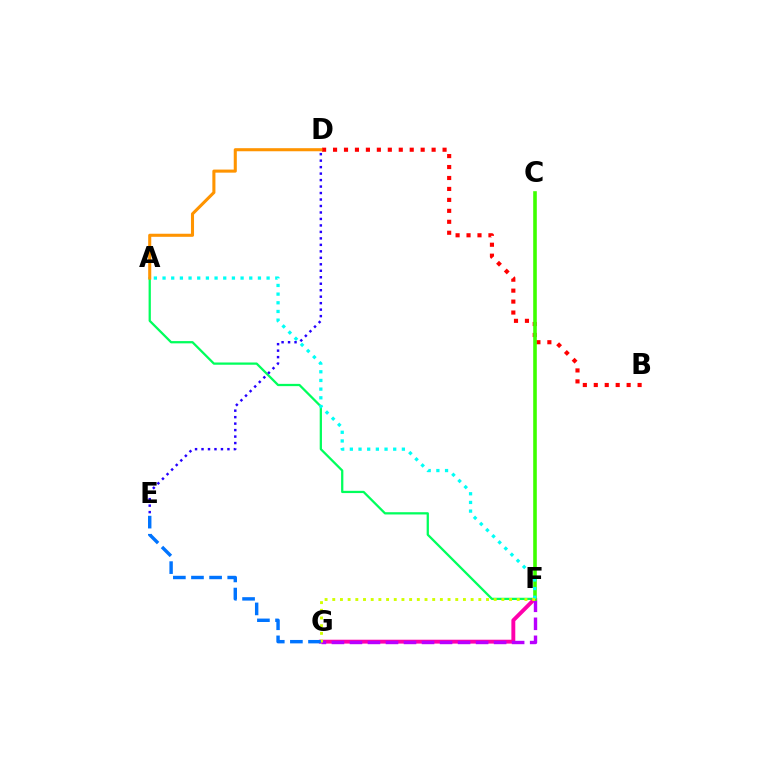{('A', 'F'): [{'color': '#00ff5c', 'line_style': 'solid', 'thickness': 1.63}, {'color': '#00fff6', 'line_style': 'dotted', 'thickness': 2.36}], ('F', 'G'): [{'color': '#ff00ac', 'line_style': 'solid', 'thickness': 2.81}, {'color': '#b900ff', 'line_style': 'dashed', 'thickness': 2.45}, {'color': '#d1ff00', 'line_style': 'dotted', 'thickness': 2.09}], ('B', 'D'): [{'color': '#ff0000', 'line_style': 'dotted', 'thickness': 2.98}], ('C', 'F'): [{'color': '#3dff00', 'line_style': 'solid', 'thickness': 2.59}], ('D', 'E'): [{'color': '#2500ff', 'line_style': 'dotted', 'thickness': 1.76}], ('E', 'G'): [{'color': '#0074ff', 'line_style': 'dashed', 'thickness': 2.46}], ('A', 'D'): [{'color': '#ff9400', 'line_style': 'solid', 'thickness': 2.21}]}